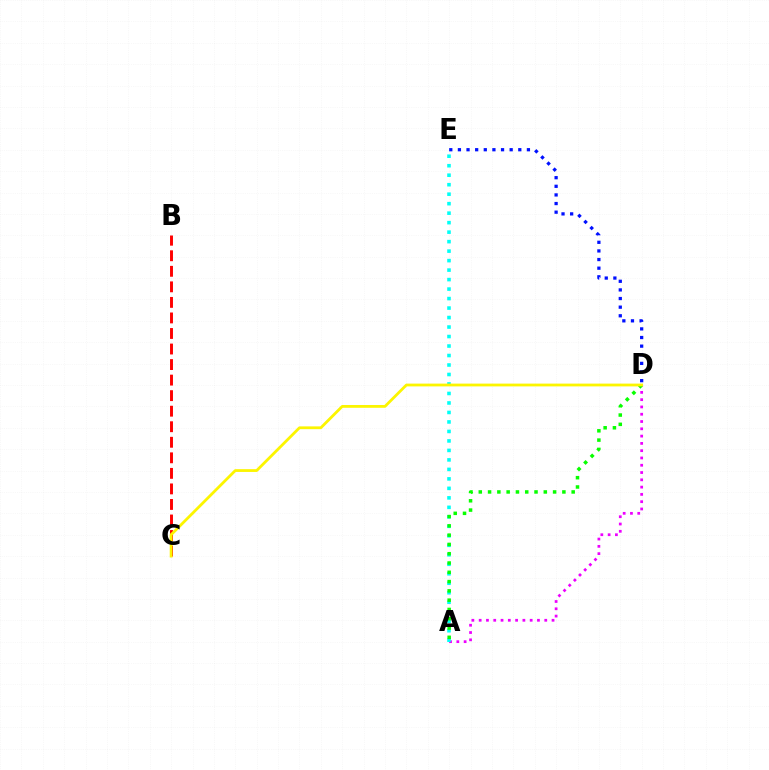{('A', 'D'): [{'color': '#ee00ff', 'line_style': 'dotted', 'thickness': 1.98}, {'color': '#08ff00', 'line_style': 'dotted', 'thickness': 2.52}], ('A', 'E'): [{'color': '#00fff6', 'line_style': 'dotted', 'thickness': 2.58}], ('B', 'C'): [{'color': '#ff0000', 'line_style': 'dashed', 'thickness': 2.11}], ('C', 'D'): [{'color': '#fcf500', 'line_style': 'solid', 'thickness': 2.01}], ('D', 'E'): [{'color': '#0010ff', 'line_style': 'dotted', 'thickness': 2.34}]}